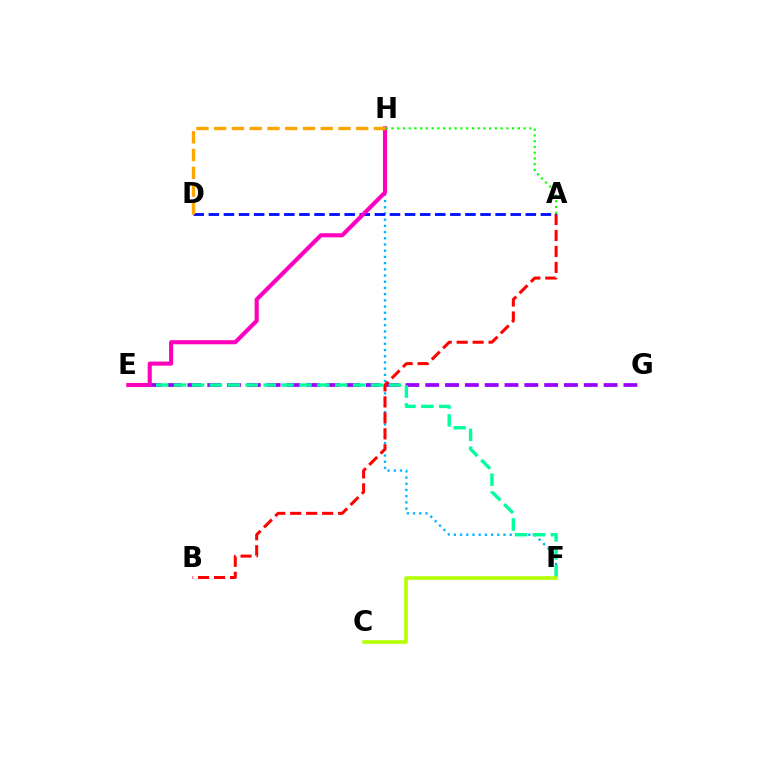{('E', 'G'): [{'color': '#9b00ff', 'line_style': 'dashed', 'thickness': 2.69}], ('F', 'H'): [{'color': '#00b5ff', 'line_style': 'dotted', 'thickness': 1.69}], ('E', 'F'): [{'color': '#00ff9d', 'line_style': 'dashed', 'thickness': 2.43}], ('A', 'B'): [{'color': '#ff0000', 'line_style': 'dashed', 'thickness': 2.17}], ('A', 'D'): [{'color': '#0010ff', 'line_style': 'dashed', 'thickness': 2.05}], ('C', 'F'): [{'color': '#b3ff00', 'line_style': 'solid', 'thickness': 2.57}], ('E', 'H'): [{'color': '#ff00bd', 'line_style': 'solid', 'thickness': 2.95}], ('A', 'H'): [{'color': '#08ff00', 'line_style': 'dotted', 'thickness': 1.56}], ('D', 'H'): [{'color': '#ffa500', 'line_style': 'dashed', 'thickness': 2.41}]}